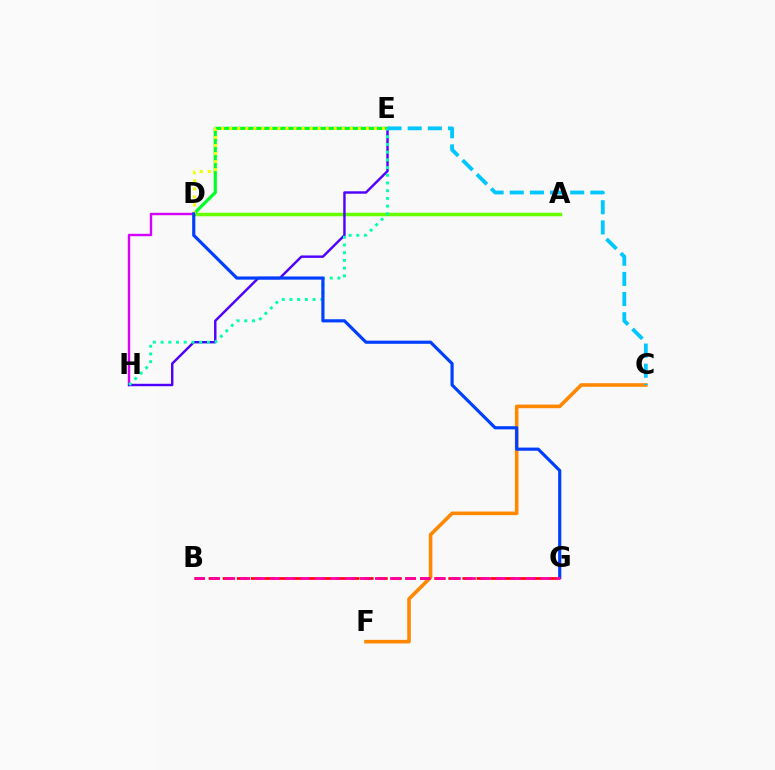{('B', 'G'): [{'color': '#ff0000', 'line_style': 'dashed', 'thickness': 1.92}, {'color': '#ff00a0', 'line_style': 'dashed', 'thickness': 2.04}], ('A', 'D'): [{'color': '#66ff00', 'line_style': 'solid', 'thickness': 2.52}], ('D', 'H'): [{'color': '#d600ff', 'line_style': 'solid', 'thickness': 1.74}], ('E', 'H'): [{'color': '#4f00ff', 'line_style': 'solid', 'thickness': 1.75}, {'color': '#00ffaf', 'line_style': 'dotted', 'thickness': 2.09}], ('D', 'E'): [{'color': '#00ff27', 'line_style': 'solid', 'thickness': 2.29}, {'color': '#eeff00', 'line_style': 'dotted', 'thickness': 2.19}], ('C', 'F'): [{'color': '#ff8800', 'line_style': 'solid', 'thickness': 2.59}], ('D', 'G'): [{'color': '#003fff', 'line_style': 'solid', 'thickness': 2.28}], ('C', 'E'): [{'color': '#00c7ff', 'line_style': 'dashed', 'thickness': 2.74}]}